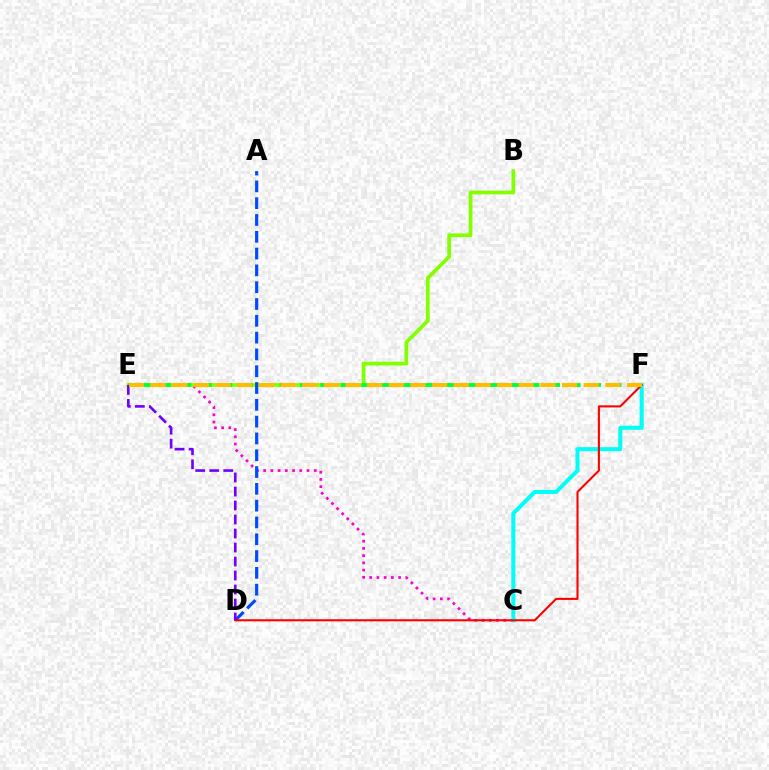{('C', 'E'): [{'color': '#ff00cf', 'line_style': 'dotted', 'thickness': 1.96}], ('B', 'E'): [{'color': '#84ff00', 'line_style': 'solid', 'thickness': 2.69}], ('C', 'F'): [{'color': '#00fff6', 'line_style': 'solid', 'thickness': 2.92}], ('A', 'D'): [{'color': '#004bff', 'line_style': 'dashed', 'thickness': 2.28}], ('D', 'F'): [{'color': '#ff0000', 'line_style': 'solid', 'thickness': 1.5}], ('E', 'F'): [{'color': '#00ff39', 'line_style': 'dashed', 'thickness': 2.78}, {'color': '#ffbd00', 'line_style': 'dashed', 'thickness': 2.94}], ('D', 'E'): [{'color': '#7200ff', 'line_style': 'dashed', 'thickness': 1.9}]}